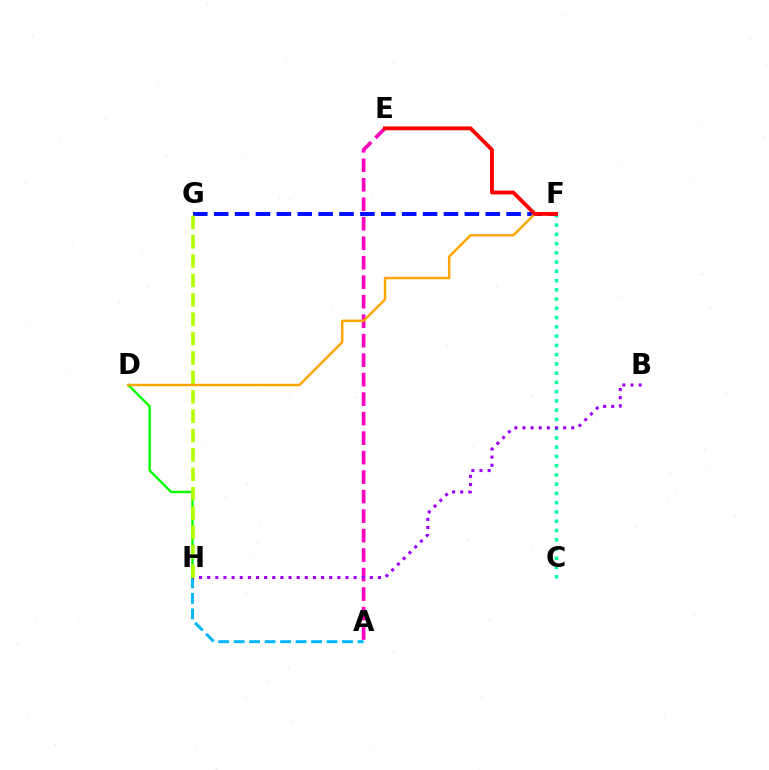{('A', 'H'): [{'color': '#00b5ff', 'line_style': 'dashed', 'thickness': 2.1}], ('C', 'F'): [{'color': '#00ff9d', 'line_style': 'dotted', 'thickness': 2.51}], ('D', 'H'): [{'color': '#08ff00', 'line_style': 'solid', 'thickness': 1.73}], ('F', 'G'): [{'color': '#0010ff', 'line_style': 'dashed', 'thickness': 2.84}], ('A', 'E'): [{'color': '#ff00bd', 'line_style': 'dashed', 'thickness': 2.65}], ('B', 'H'): [{'color': '#9b00ff', 'line_style': 'dotted', 'thickness': 2.21}], ('G', 'H'): [{'color': '#b3ff00', 'line_style': 'dashed', 'thickness': 2.63}], ('D', 'F'): [{'color': '#ffa500', 'line_style': 'solid', 'thickness': 1.76}], ('E', 'F'): [{'color': '#ff0000', 'line_style': 'solid', 'thickness': 2.77}]}